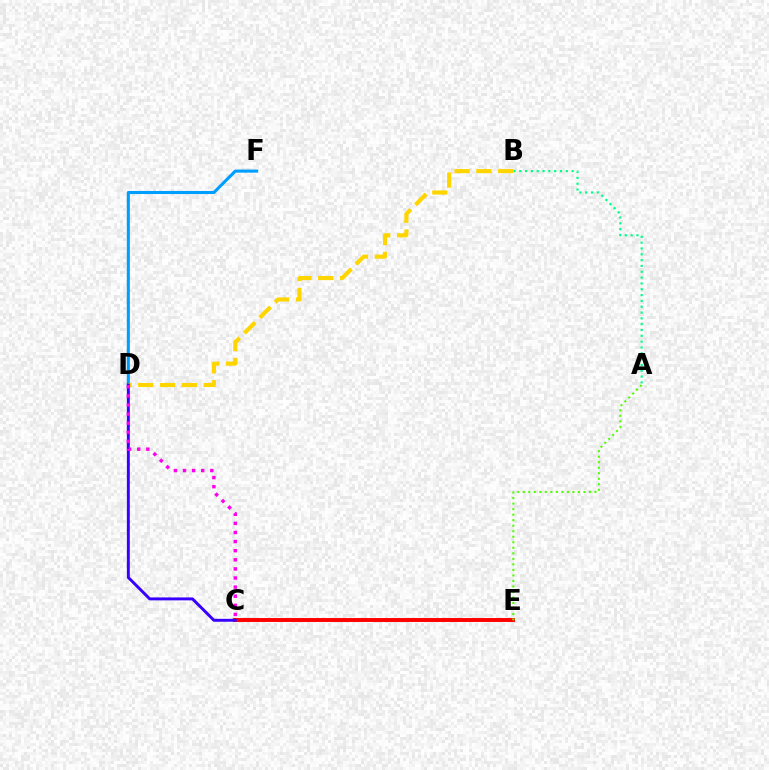{('A', 'B'): [{'color': '#00ff86', 'line_style': 'dotted', 'thickness': 1.58}], ('C', 'E'): [{'color': '#ff0000', 'line_style': 'solid', 'thickness': 2.82}], ('D', 'F'): [{'color': '#009eff', 'line_style': 'solid', 'thickness': 2.21}], ('B', 'D'): [{'color': '#ffd500', 'line_style': 'dashed', 'thickness': 2.96}], ('C', 'D'): [{'color': '#3700ff', 'line_style': 'solid', 'thickness': 2.11}, {'color': '#ff00ed', 'line_style': 'dotted', 'thickness': 2.47}], ('A', 'E'): [{'color': '#4fff00', 'line_style': 'dotted', 'thickness': 1.5}]}